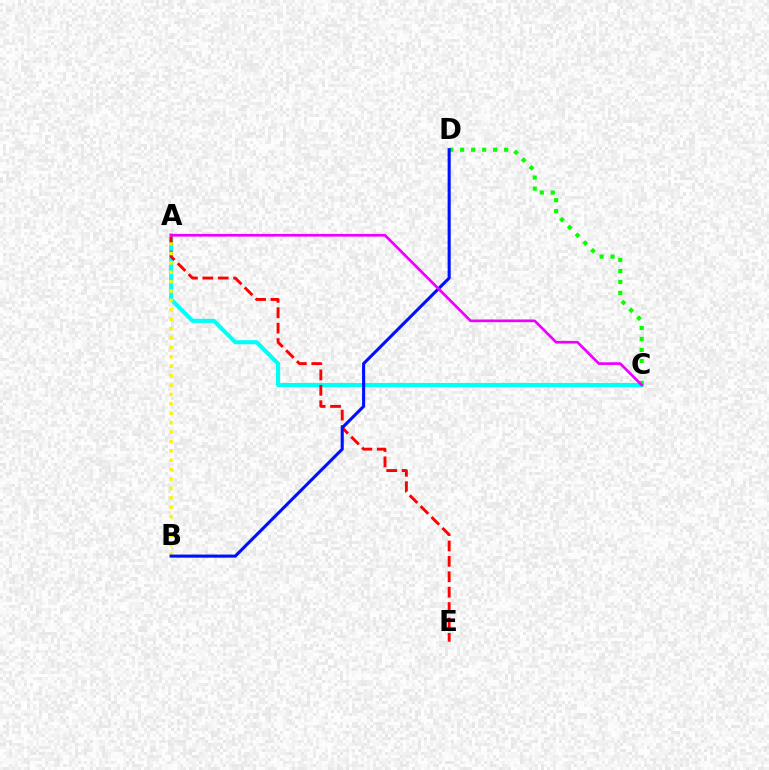{('A', 'C'): [{'color': '#00fff6', 'line_style': 'solid', 'thickness': 2.95}, {'color': '#ee00ff', 'line_style': 'solid', 'thickness': 1.93}], ('A', 'E'): [{'color': '#ff0000', 'line_style': 'dashed', 'thickness': 2.09}], ('A', 'B'): [{'color': '#fcf500', 'line_style': 'dotted', 'thickness': 2.55}], ('C', 'D'): [{'color': '#08ff00', 'line_style': 'dotted', 'thickness': 2.99}], ('B', 'D'): [{'color': '#0010ff', 'line_style': 'solid', 'thickness': 2.23}]}